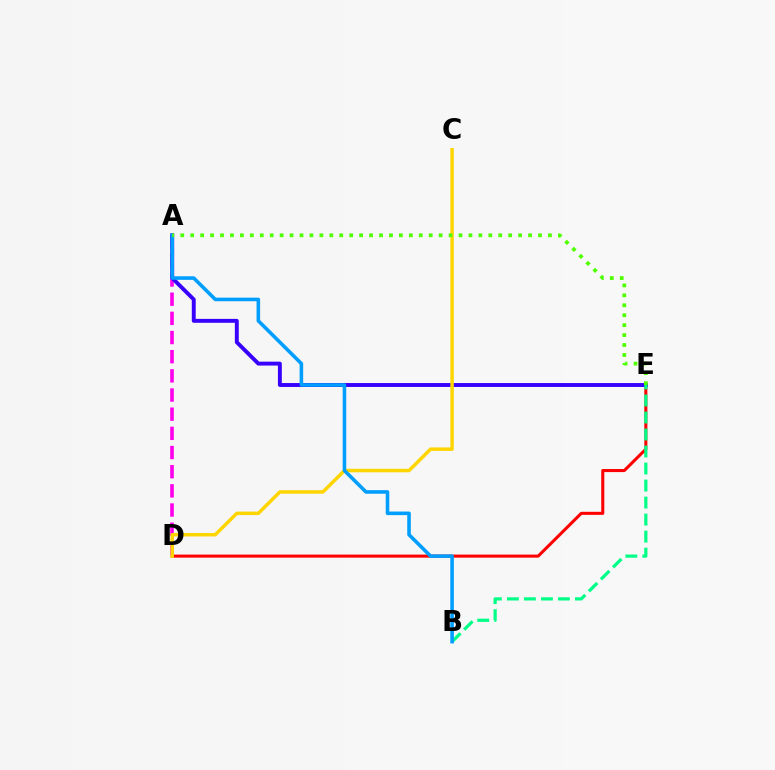{('D', 'E'): [{'color': '#ff0000', 'line_style': 'solid', 'thickness': 2.2}], ('A', 'D'): [{'color': '#ff00ed', 'line_style': 'dashed', 'thickness': 2.6}], ('A', 'E'): [{'color': '#3700ff', 'line_style': 'solid', 'thickness': 2.81}, {'color': '#4fff00', 'line_style': 'dotted', 'thickness': 2.7}], ('B', 'E'): [{'color': '#00ff86', 'line_style': 'dashed', 'thickness': 2.31}], ('C', 'D'): [{'color': '#ffd500', 'line_style': 'solid', 'thickness': 2.5}], ('A', 'B'): [{'color': '#009eff', 'line_style': 'solid', 'thickness': 2.57}]}